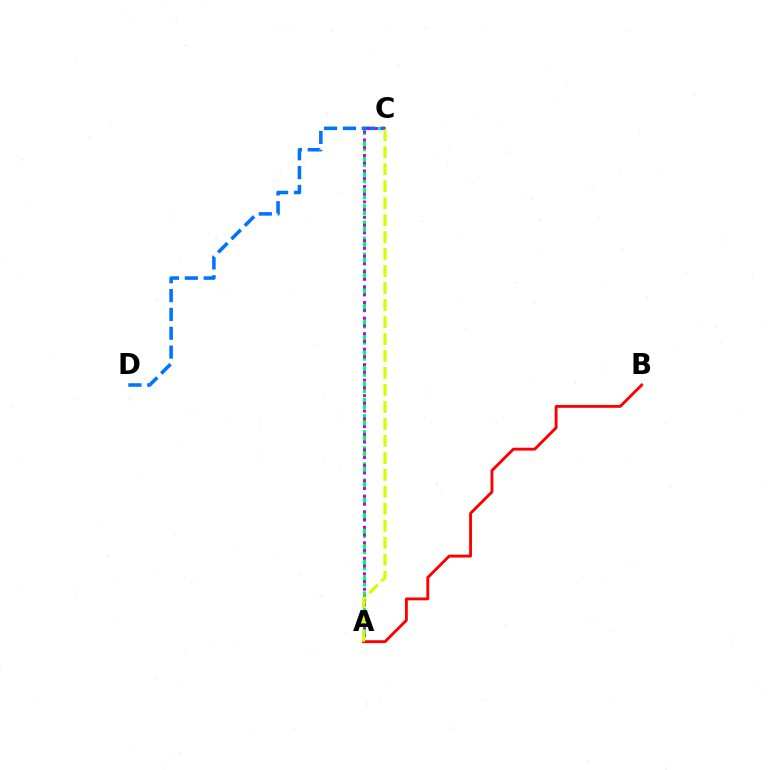{('A', 'C'): [{'color': '#00ff5c', 'line_style': 'dashed', 'thickness': 2.19}, {'color': '#b900ff', 'line_style': 'dotted', 'thickness': 2.1}, {'color': '#d1ff00', 'line_style': 'dashed', 'thickness': 2.31}], ('C', 'D'): [{'color': '#0074ff', 'line_style': 'dashed', 'thickness': 2.56}], ('A', 'B'): [{'color': '#ff0000', 'line_style': 'solid', 'thickness': 2.06}]}